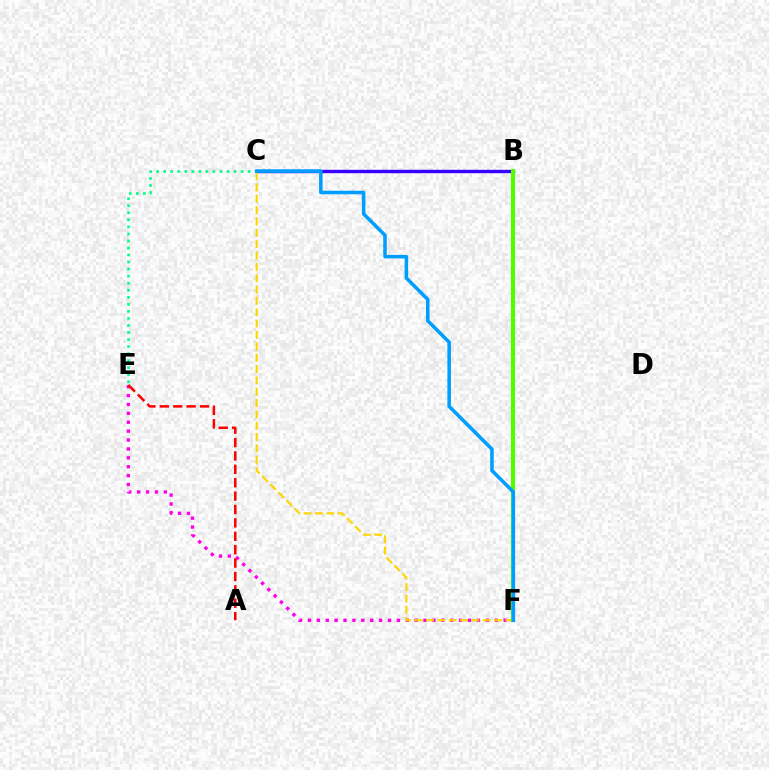{('E', 'F'): [{'color': '#ff00ed', 'line_style': 'dotted', 'thickness': 2.42}], ('B', 'C'): [{'color': '#3700ff', 'line_style': 'solid', 'thickness': 2.45}], ('C', 'F'): [{'color': '#ffd500', 'line_style': 'dashed', 'thickness': 1.54}, {'color': '#009eff', 'line_style': 'solid', 'thickness': 2.55}], ('A', 'E'): [{'color': '#ff0000', 'line_style': 'dashed', 'thickness': 1.82}], ('B', 'F'): [{'color': '#4fff00', 'line_style': 'solid', 'thickness': 2.97}], ('C', 'E'): [{'color': '#00ff86', 'line_style': 'dotted', 'thickness': 1.91}]}